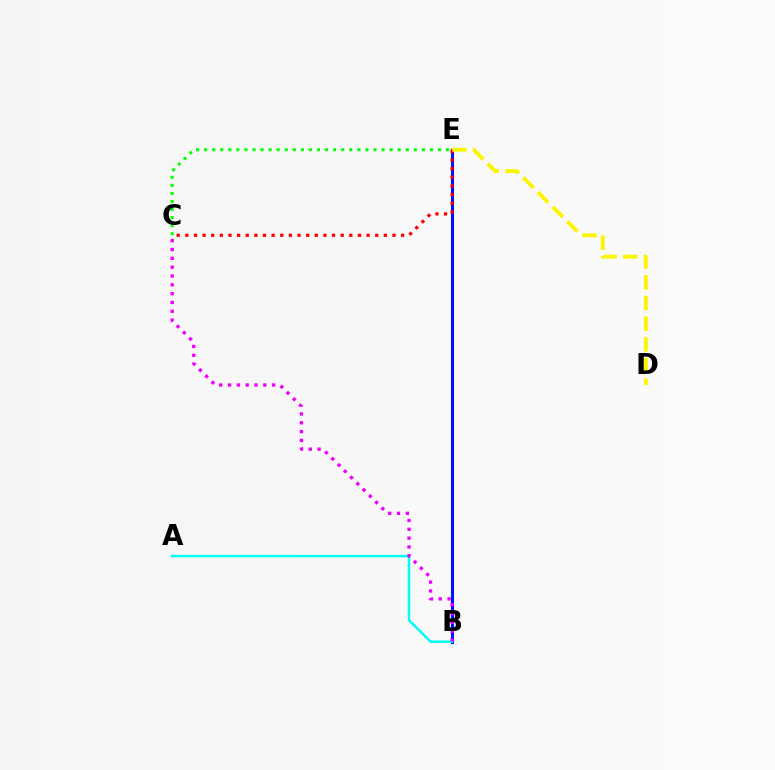{('B', 'E'): [{'color': '#0010ff', 'line_style': 'solid', 'thickness': 2.21}], ('C', 'E'): [{'color': '#08ff00', 'line_style': 'dotted', 'thickness': 2.19}, {'color': '#ff0000', 'line_style': 'dotted', 'thickness': 2.35}], ('D', 'E'): [{'color': '#fcf500', 'line_style': 'dashed', 'thickness': 2.81}], ('A', 'B'): [{'color': '#00fff6', 'line_style': 'solid', 'thickness': 1.79}], ('B', 'C'): [{'color': '#ee00ff', 'line_style': 'dotted', 'thickness': 2.4}]}